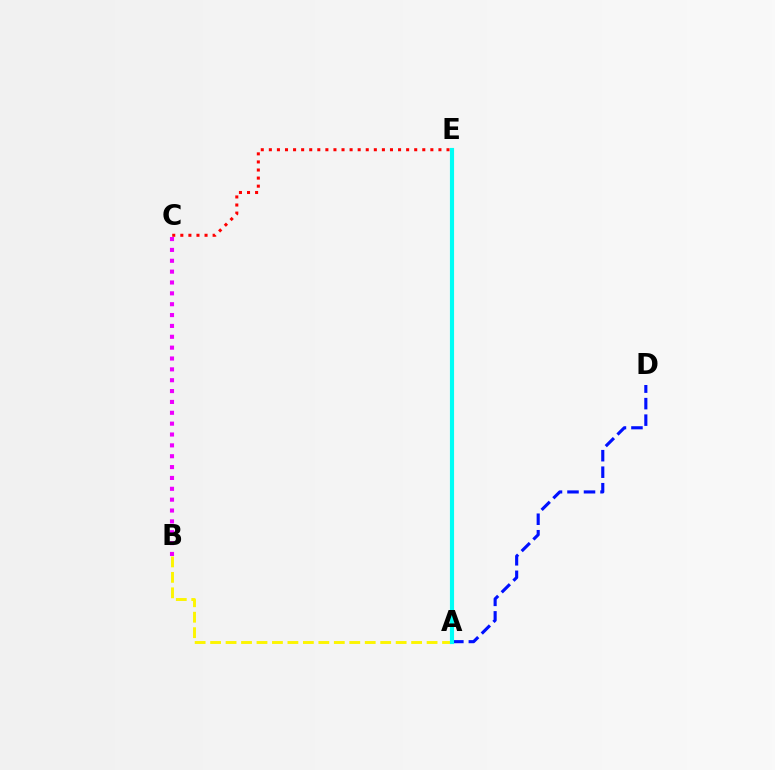{('A', 'B'): [{'color': '#fcf500', 'line_style': 'dashed', 'thickness': 2.1}], ('C', 'E'): [{'color': '#ff0000', 'line_style': 'dotted', 'thickness': 2.19}], ('B', 'C'): [{'color': '#ee00ff', 'line_style': 'dotted', 'thickness': 2.95}], ('A', 'E'): [{'color': '#08ff00', 'line_style': 'dashed', 'thickness': 2.8}, {'color': '#00fff6', 'line_style': 'solid', 'thickness': 2.97}], ('A', 'D'): [{'color': '#0010ff', 'line_style': 'dashed', 'thickness': 2.24}]}